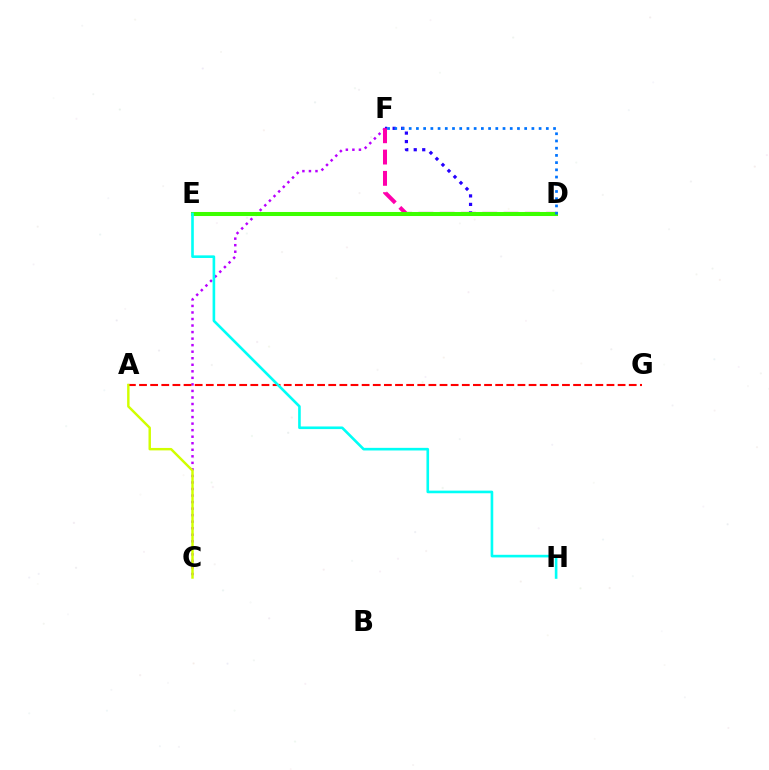{('D', 'F'): [{'color': '#2500ff', 'line_style': 'dotted', 'thickness': 2.31}, {'color': '#ff00ac', 'line_style': 'dashed', 'thickness': 2.89}, {'color': '#0074ff', 'line_style': 'dotted', 'thickness': 1.96}], ('C', 'F'): [{'color': '#b900ff', 'line_style': 'dotted', 'thickness': 1.78}], ('D', 'E'): [{'color': '#ff9400', 'line_style': 'dashed', 'thickness': 1.72}, {'color': '#00ff5c', 'line_style': 'dotted', 'thickness': 1.57}, {'color': '#3dff00', 'line_style': 'solid', 'thickness': 2.92}], ('A', 'G'): [{'color': '#ff0000', 'line_style': 'dashed', 'thickness': 1.51}], ('E', 'H'): [{'color': '#00fff6', 'line_style': 'solid', 'thickness': 1.89}], ('A', 'C'): [{'color': '#d1ff00', 'line_style': 'solid', 'thickness': 1.76}]}